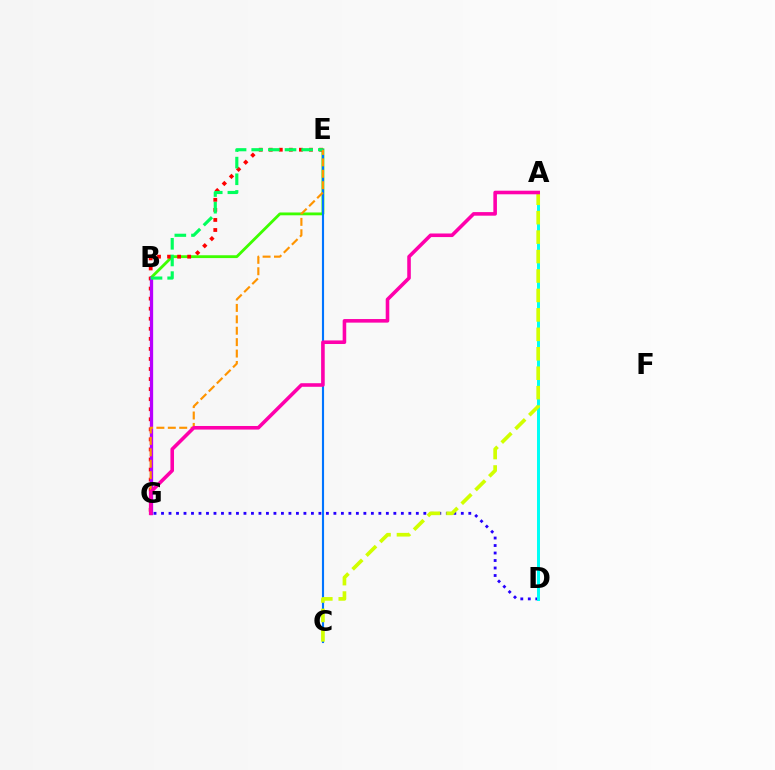{('B', 'E'): [{'color': '#3dff00', 'line_style': 'solid', 'thickness': 2.03}, {'color': '#00ff5c', 'line_style': 'dashed', 'thickness': 2.26}], ('E', 'G'): [{'color': '#ff0000', 'line_style': 'dotted', 'thickness': 2.73}, {'color': '#ff9400', 'line_style': 'dashed', 'thickness': 1.55}], ('B', 'G'): [{'color': '#b900ff', 'line_style': 'solid', 'thickness': 2.37}], ('C', 'E'): [{'color': '#0074ff', 'line_style': 'solid', 'thickness': 1.53}], ('D', 'G'): [{'color': '#2500ff', 'line_style': 'dotted', 'thickness': 2.04}], ('A', 'D'): [{'color': '#00fff6', 'line_style': 'solid', 'thickness': 2.16}], ('A', 'C'): [{'color': '#d1ff00', 'line_style': 'dashed', 'thickness': 2.64}], ('A', 'G'): [{'color': '#ff00ac', 'line_style': 'solid', 'thickness': 2.58}]}